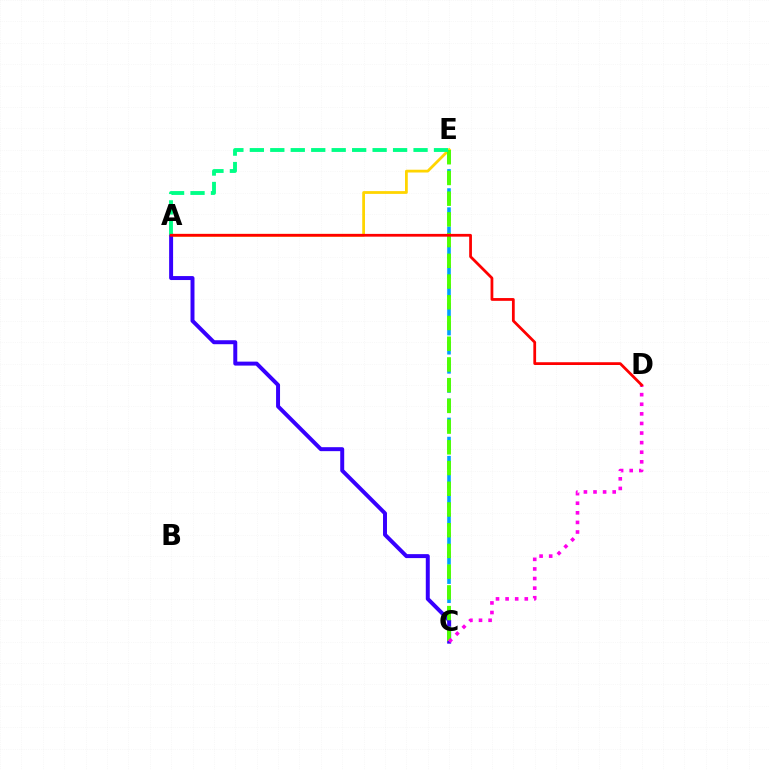{('A', 'E'): [{'color': '#ffd500', 'line_style': 'solid', 'thickness': 2.0}, {'color': '#00ff86', 'line_style': 'dashed', 'thickness': 2.78}], ('C', 'E'): [{'color': '#009eff', 'line_style': 'dashed', 'thickness': 2.6}, {'color': '#4fff00', 'line_style': 'dashed', 'thickness': 2.81}], ('A', 'C'): [{'color': '#3700ff', 'line_style': 'solid', 'thickness': 2.86}], ('C', 'D'): [{'color': '#ff00ed', 'line_style': 'dotted', 'thickness': 2.61}], ('A', 'D'): [{'color': '#ff0000', 'line_style': 'solid', 'thickness': 1.99}]}